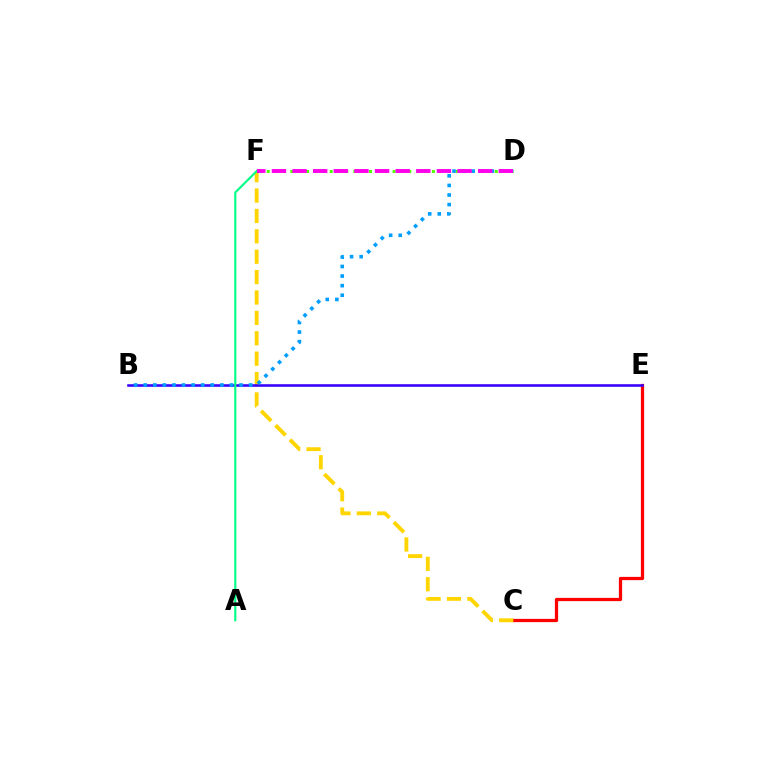{('C', 'E'): [{'color': '#ff0000', 'line_style': 'solid', 'thickness': 2.34}], ('D', 'F'): [{'color': '#4fff00', 'line_style': 'dotted', 'thickness': 2.14}, {'color': '#ff00ed', 'line_style': 'dashed', 'thickness': 2.8}], ('C', 'F'): [{'color': '#ffd500', 'line_style': 'dashed', 'thickness': 2.77}], ('B', 'E'): [{'color': '#3700ff', 'line_style': 'solid', 'thickness': 1.85}], ('A', 'F'): [{'color': '#00ff86', 'line_style': 'solid', 'thickness': 1.55}], ('B', 'D'): [{'color': '#009eff', 'line_style': 'dotted', 'thickness': 2.6}]}